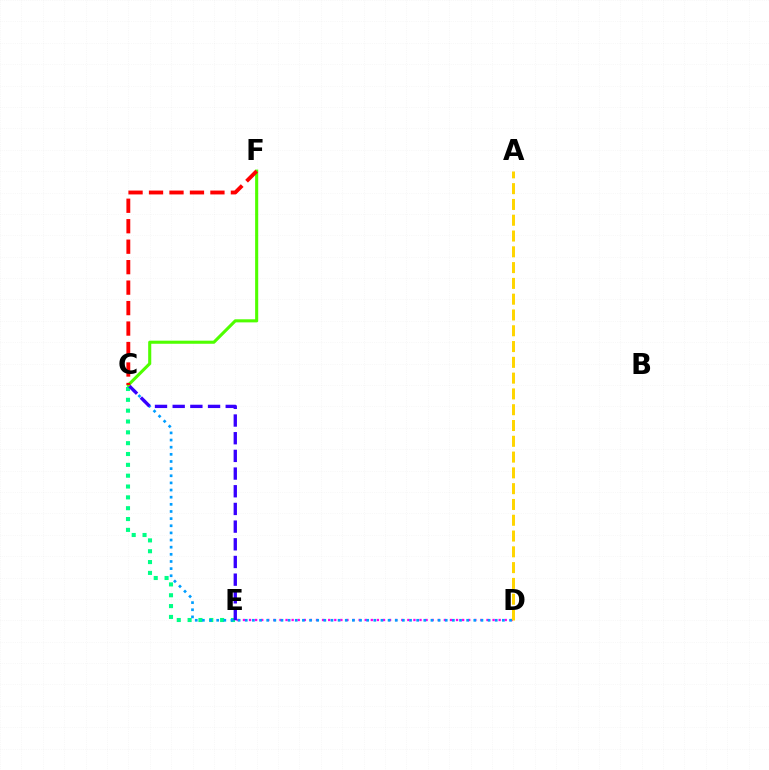{('C', 'E'): [{'color': '#00ff86', 'line_style': 'dotted', 'thickness': 2.94}, {'color': '#3700ff', 'line_style': 'dashed', 'thickness': 2.4}], ('D', 'E'): [{'color': '#ff00ed', 'line_style': 'dotted', 'thickness': 1.65}], ('C', 'D'): [{'color': '#009eff', 'line_style': 'dotted', 'thickness': 1.94}], ('A', 'D'): [{'color': '#ffd500', 'line_style': 'dashed', 'thickness': 2.15}], ('C', 'F'): [{'color': '#4fff00', 'line_style': 'solid', 'thickness': 2.22}, {'color': '#ff0000', 'line_style': 'dashed', 'thickness': 2.78}]}